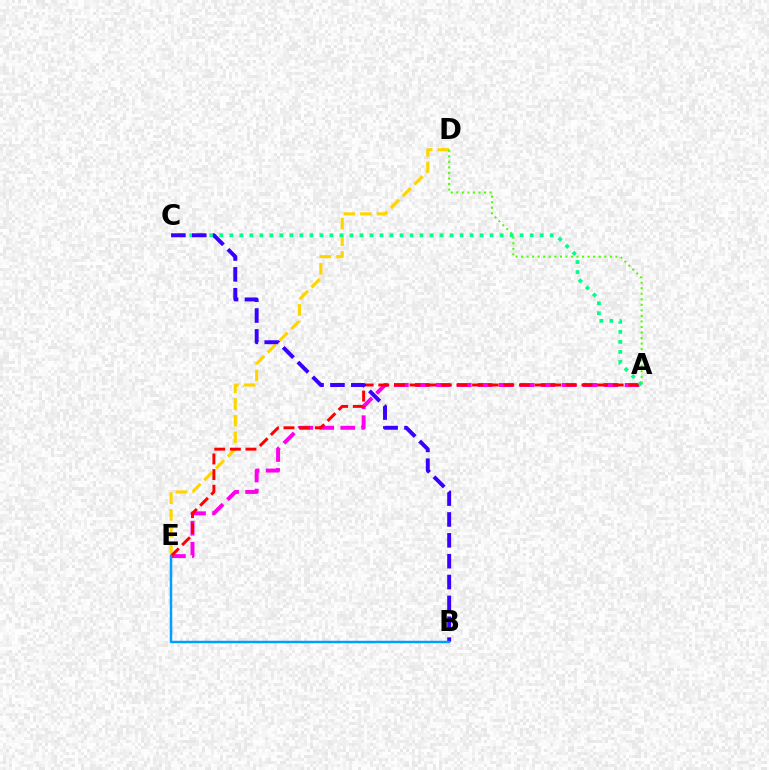{('D', 'E'): [{'color': '#ffd500', 'line_style': 'dashed', 'thickness': 2.26}], ('A', 'E'): [{'color': '#ff00ed', 'line_style': 'dashed', 'thickness': 2.85}, {'color': '#ff0000', 'line_style': 'dashed', 'thickness': 2.12}], ('A', 'D'): [{'color': '#4fff00', 'line_style': 'dotted', 'thickness': 1.51}], ('A', 'C'): [{'color': '#00ff86', 'line_style': 'dotted', 'thickness': 2.72}], ('B', 'C'): [{'color': '#3700ff', 'line_style': 'dashed', 'thickness': 2.83}], ('B', 'E'): [{'color': '#009eff', 'line_style': 'solid', 'thickness': 1.78}]}